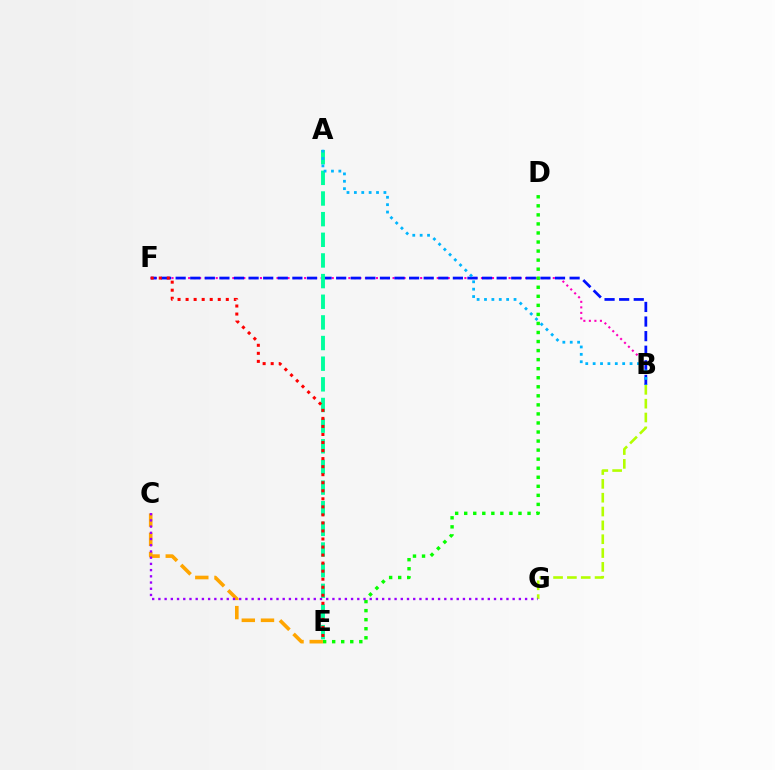{('B', 'G'): [{'color': '#b3ff00', 'line_style': 'dashed', 'thickness': 1.88}], ('B', 'F'): [{'color': '#ff00bd', 'line_style': 'dotted', 'thickness': 1.5}, {'color': '#0010ff', 'line_style': 'dashed', 'thickness': 1.98}], ('D', 'E'): [{'color': '#08ff00', 'line_style': 'dotted', 'thickness': 2.46}], ('C', 'E'): [{'color': '#ffa500', 'line_style': 'dashed', 'thickness': 2.61}], ('C', 'G'): [{'color': '#9b00ff', 'line_style': 'dotted', 'thickness': 1.69}], ('A', 'E'): [{'color': '#00ff9d', 'line_style': 'dashed', 'thickness': 2.81}], ('A', 'B'): [{'color': '#00b5ff', 'line_style': 'dotted', 'thickness': 2.01}], ('E', 'F'): [{'color': '#ff0000', 'line_style': 'dotted', 'thickness': 2.18}]}